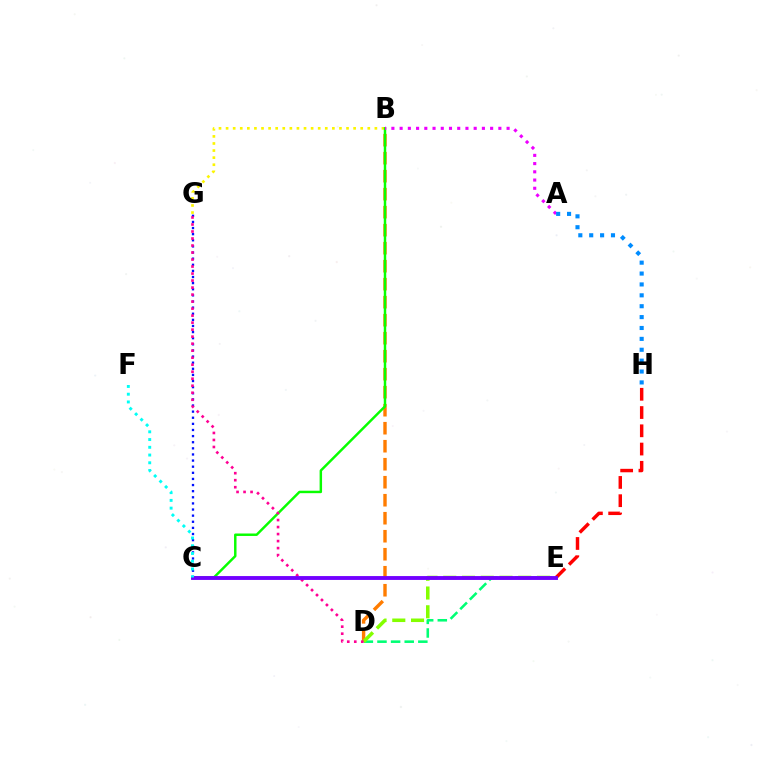{('D', 'E'): [{'color': '#00ff74', 'line_style': 'dashed', 'thickness': 1.85}, {'color': '#84ff00', 'line_style': 'dashed', 'thickness': 2.55}], ('B', 'D'): [{'color': '#ff7c00', 'line_style': 'dashed', 'thickness': 2.45}], ('B', 'G'): [{'color': '#fcf500', 'line_style': 'dotted', 'thickness': 1.92}], ('B', 'C'): [{'color': '#08ff00', 'line_style': 'solid', 'thickness': 1.77}], ('C', 'G'): [{'color': '#0010ff', 'line_style': 'dotted', 'thickness': 1.66}], ('A', 'B'): [{'color': '#ee00ff', 'line_style': 'dotted', 'thickness': 2.24}], ('D', 'G'): [{'color': '#ff0094', 'line_style': 'dotted', 'thickness': 1.9}], ('E', 'H'): [{'color': '#ff0000', 'line_style': 'dashed', 'thickness': 2.48}], ('C', 'E'): [{'color': '#7200ff', 'line_style': 'solid', 'thickness': 2.78}], ('A', 'H'): [{'color': '#008cff', 'line_style': 'dotted', 'thickness': 2.96}], ('C', 'F'): [{'color': '#00fff6', 'line_style': 'dotted', 'thickness': 2.1}]}